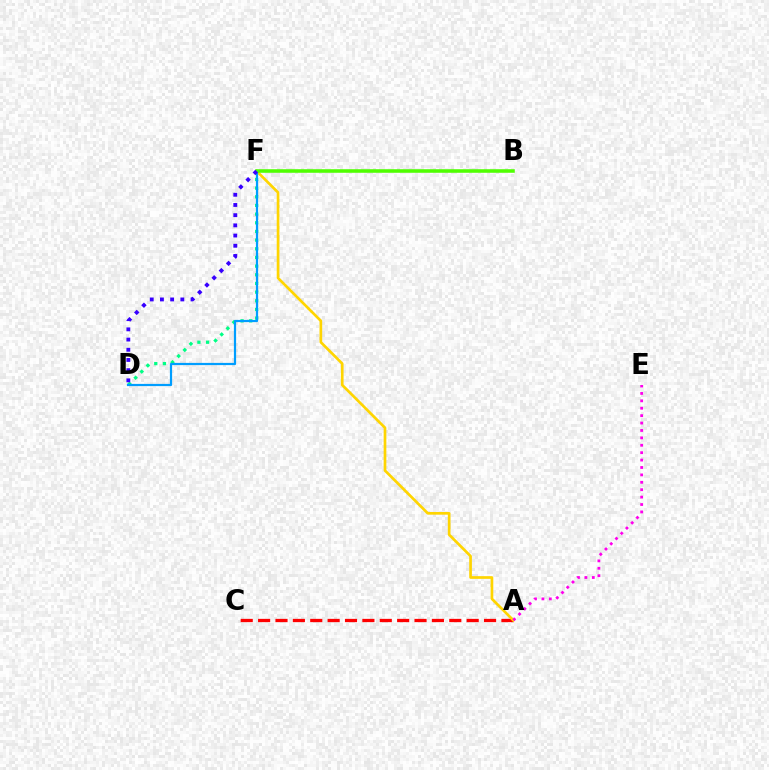{('A', 'C'): [{'color': '#ff0000', 'line_style': 'dashed', 'thickness': 2.36}], ('D', 'F'): [{'color': '#00ff86', 'line_style': 'dotted', 'thickness': 2.35}, {'color': '#009eff', 'line_style': 'solid', 'thickness': 1.59}, {'color': '#3700ff', 'line_style': 'dotted', 'thickness': 2.77}], ('A', 'F'): [{'color': '#ffd500', 'line_style': 'solid', 'thickness': 1.93}], ('B', 'F'): [{'color': '#4fff00', 'line_style': 'solid', 'thickness': 2.56}], ('A', 'E'): [{'color': '#ff00ed', 'line_style': 'dotted', 'thickness': 2.01}]}